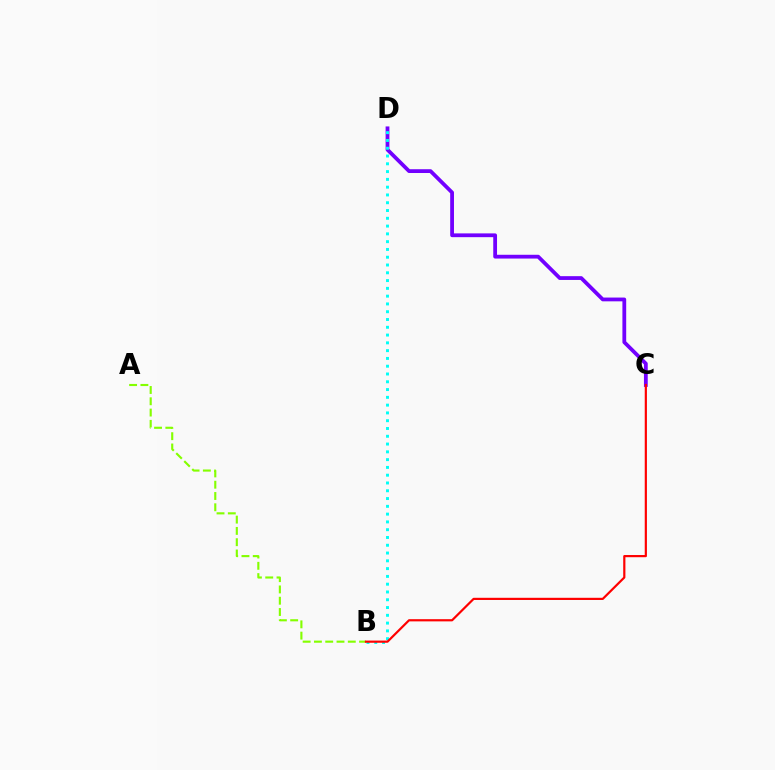{('C', 'D'): [{'color': '#7200ff', 'line_style': 'solid', 'thickness': 2.72}], ('B', 'D'): [{'color': '#00fff6', 'line_style': 'dotted', 'thickness': 2.12}], ('A', 'B'): [{'color': '#84ff00', 'line_style': 'dashed', 'thickness': 1.53}], ('B', 'C'): [{'color': '#ff0000', 'line_style': 'solid', 'thickness': 1.58}]}